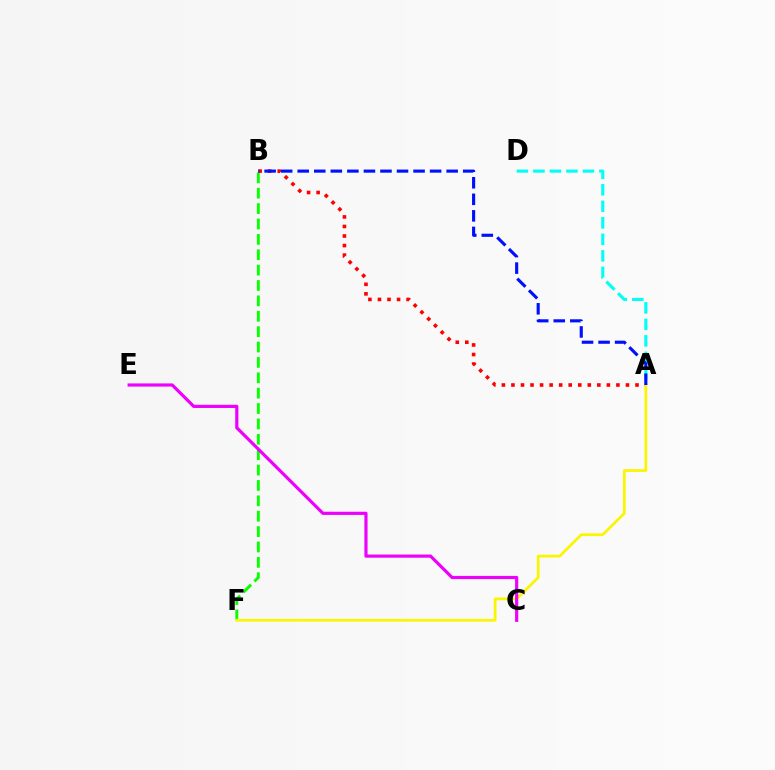{('B', 'F'): [{'color': '#08ff00', 'line_style': 'dashed', 'thickness': 2.09}], ('A', 'B'): [{'color': '#ff0000', 'line_style': 'dotted', 'thickness': 2.59}, {'color': '#0010ff', 'line_style': 'dashed', 'thickness': 2.25}], ('A', 'F'): [{'color': '#fcf500', 'line_style': 'solid', 'thickness': 1.97}], ('A', 'D'): [{'color': '#00fff6', 'line_style': 'dashed', 'thickness': 2.24}], ('C', 'E'): [{'color': '#ee00ff', 'line_style': 'solid', 'thickness': 2.29}]}